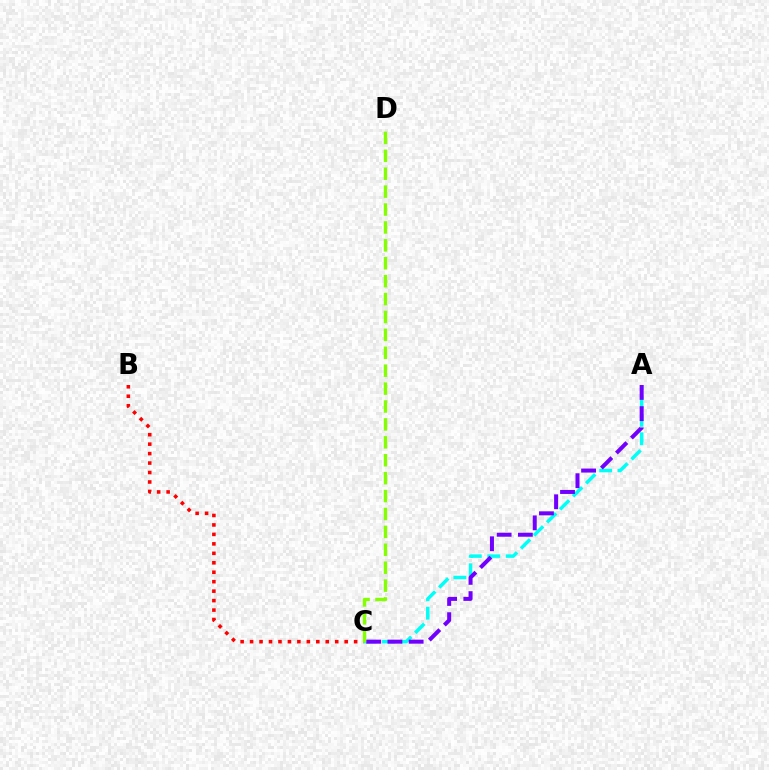{('A', 'C'): [{'color': '#00fff6', 'line_style': 'dashed', 'thickness': 2.5}, {'color': '#7200ff', 'line_style': 'dashed', 'thickness': 2.88}], ('B', 'C'): [{'color': '#ff0000', 'line_style': 'dotted', 'thickness': 2.57}], ('C', 'D'): [{'color': '#84ff00', 'line_style': 'dashed', 'thickness': 2.43}]}